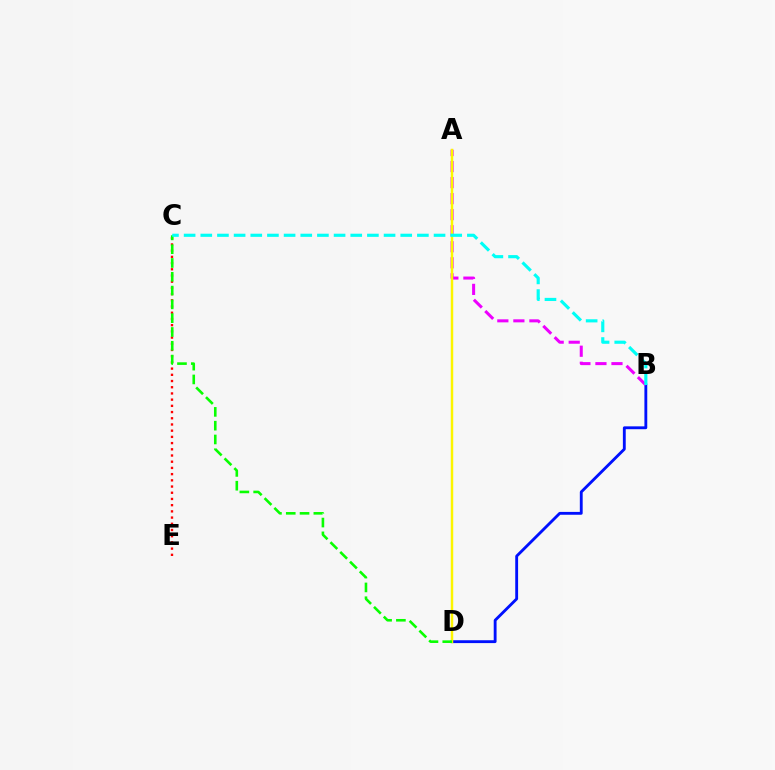{('B', 'D'): [{'color': '#0010ff', 'line_style': 'solid', 'thickness': 2.05}], ('C', 'E'): [{'color': '#ff0000', 'line_style': 'dotted', 'thickness': 1.69}], ('A', 'B'): [{'color': '#ee00ff', 'line_style': 'dashed', 'thickness': 2.18}], ('A', 'D'): [{'color': '#fcf500', 'line_style': 'solid', 'thickness': 1.77}], ('C', 'D'): [{'color': '#08ff00', 'line_style': 'dashed', 'thickness': 1.87}], ('B', 'C'): [{'color': '#00fff6', 'line_style': 'dashed', 'thickness': 2.26}]}